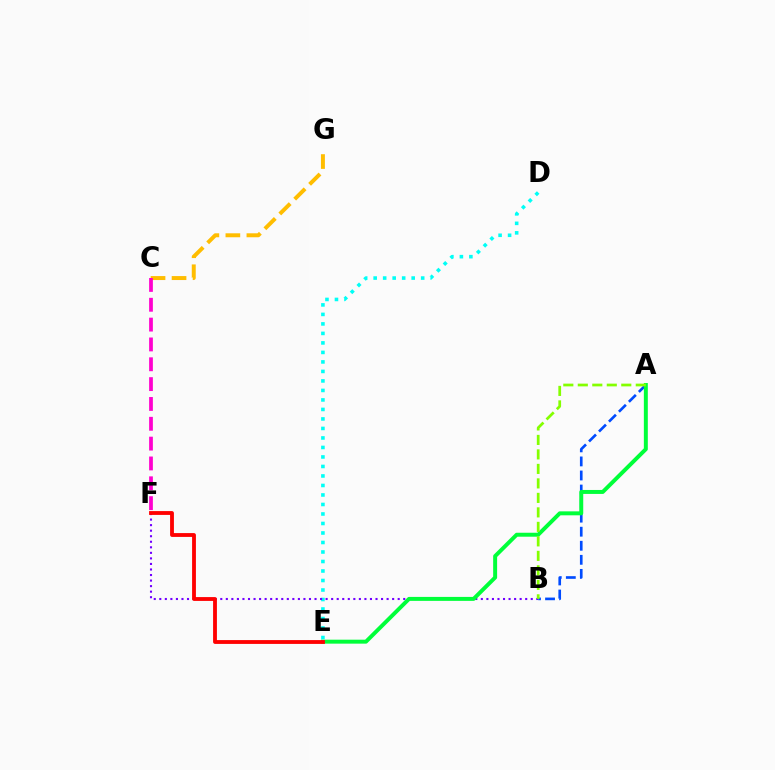{('D', 'E'): [{'color': '#00fff6', 'line_style': 'dotted', 'thickness': 2.58}], ('A', 'B'): [{'color': '#004bff', 'line_style': 'dashed', 'thickness': 1.91}, {'color': '#84ff00', 'line_style': 'dashed', 'thickness': 1.97}], ('B', 'F'): [{'color': '#7200ff', 'line_style': 'dotted', 'thickness': 1.51}], ('A', 'E'): [{'color': '#00ff39', 'line_style': 'solid', 'thickness': 2.85}], ('C', 'G'): [{'color': '#ffbd00', 'line_style': 'dashed', 'thickness': 2.85}], ('E', 'F'): [{'color': '#ff0000', 'line_style': 'solid', 'thickness': 2.75}], ('C', 'F'): [{'color': '#ff00cf', 'line_style': 'dashed', 'thickness': 2.69}]}